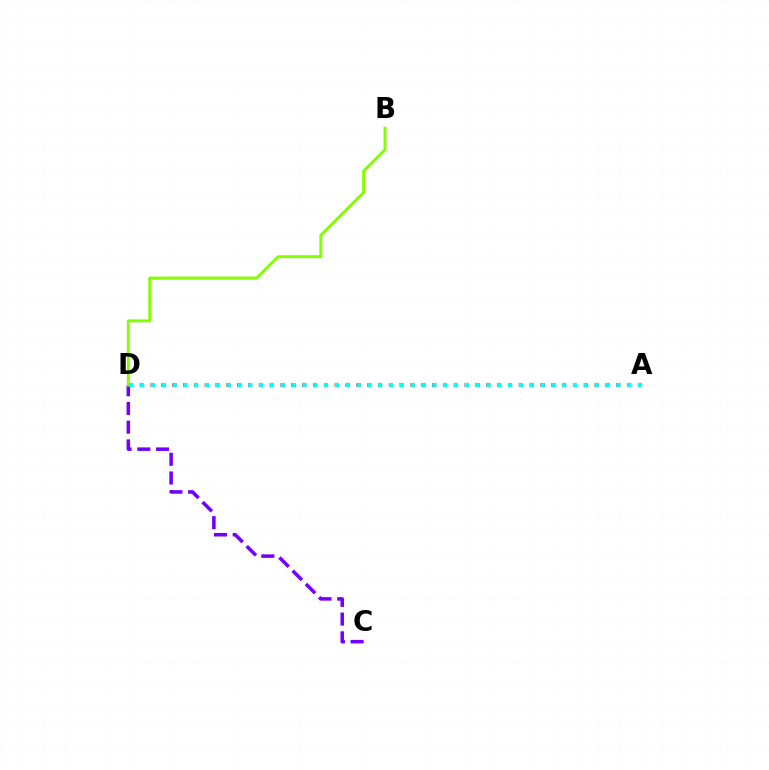{('C', 'D'): [{'color': '#7200ff', 'line_style': 'dashed', 'thickness': 2.54}], ('A', 'D'): [{'color': '#ff0000', 'line_style': 'dotted', 'thickness': 2.94}, {'color': '#00fff6', 'line_style': 'dotted', 'thickness': 2.94}], ('B', 'D'): [{'color': '#84ff00', 'line_style': 'solid', 'thickness': 2.12}]}